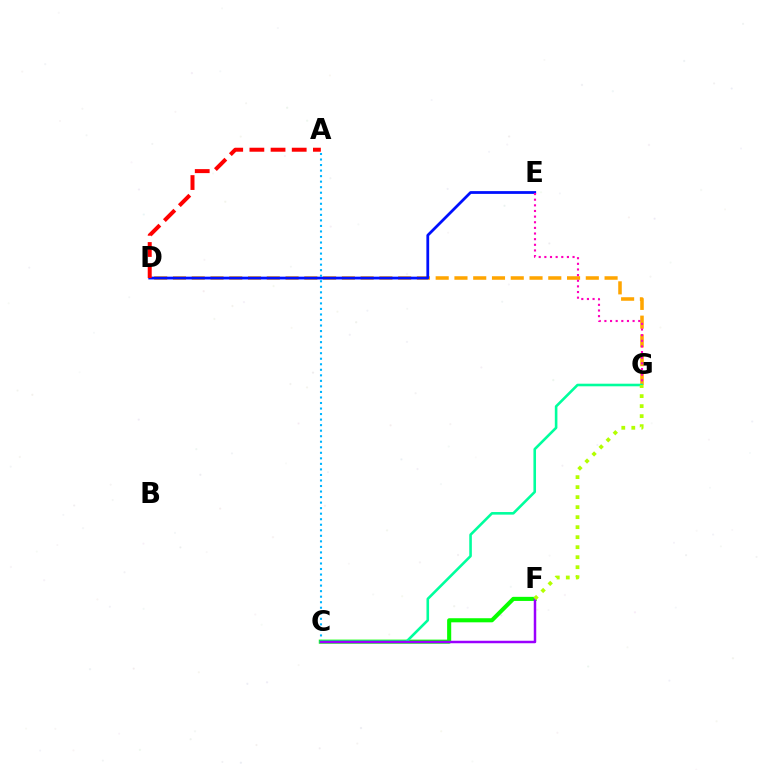{('D', 'G'): [{'color': '#ffa500', 'line_style': 'dashed', 'thickness': 2.55}], ('D', 'E'): [{'color': '#0010ff', 'line_style': 'solid', 'thickness': 2.0}], ('A', 'C'): [{'color': '#00b5ff', 'line_style': 'dotted', 'thickness': 1.5}], ('A', 'D'): [{'color': '#ff0000', 'line_style': 'dashed', 'thickness': 2.88}], ('C', 'F'): [{'color': '#08ff00', 'line_style': 'solid', 'thickness': 2.94}, {'color': '#9b00ff', 'line_style': 'solid', 'thickness': 1.79}], ('E', 'G'): [{'color': '#ff00bd', 'line_style': 'dotted', 'thickness': 1.53}], ('C', 'G'): [{'color': '#00ff9d', 'line_style': 'solid', 'thickness': 1.87}], ('F', 'G'): [{'color': '#b3ff00', 'line_style': 'dotted', 'thickness': 2.72}]}